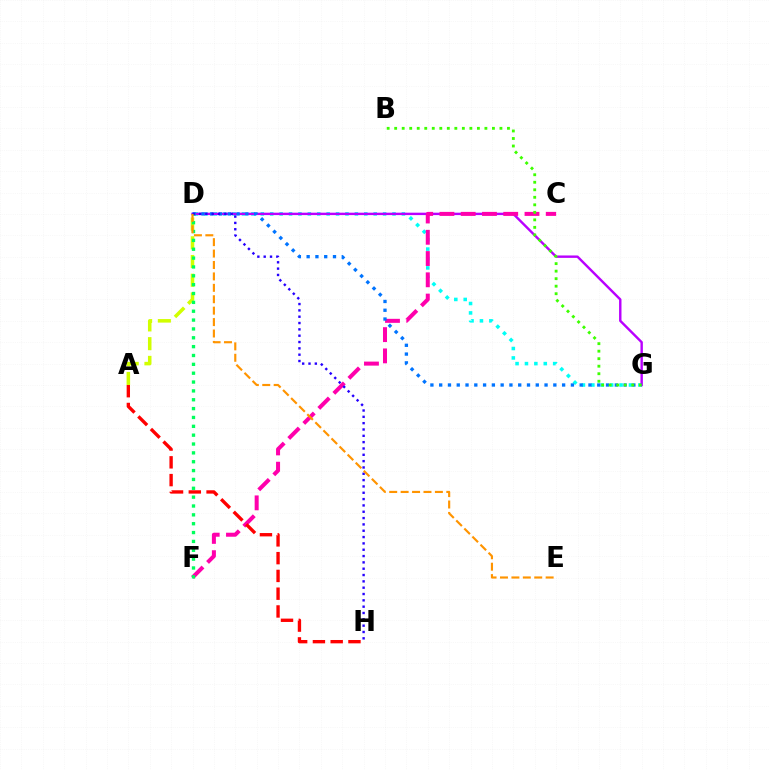{('D', 'G'): [{'color': '#00fff6', 'line_style': 'dotted', 'thickness': 2.56}, {'color': '#b900ff', 'line_style': 'solid', 'thickness': 1.74}, {'color': '#0074ff', 'line_style': 'dotted', 'thickness': 2.39}], ('A', 'D'): [{'color': '#d1ff00', 'line_style': 'dashed', 'thickness': 2.54}], ('C', 'F'): [{'color': '#ff00ac', 'line_style': 'dashed', 'thickness': 2.89}], ('A', 'H'): [{'color': '#ff0000', 'line_style': 'dashed', 'thickness': 2.41}], ('B', 'G'): [{'color': '#3dff00', 'line_style': 'dotted', 'thickness': 2.04}], ('D', 'F'): [{'color': '#00ff5c', 'line_style': 'dotted', 'thickness': 2.41}], ('D', 'H'): [{'color': '#2500ff', 'line_style': 'dotted', 'thickness': 1.72}], ('D', 'E'): [{'color': '#ff9400', 'line_style': 'dashed', 'thickness': 1.55}]}